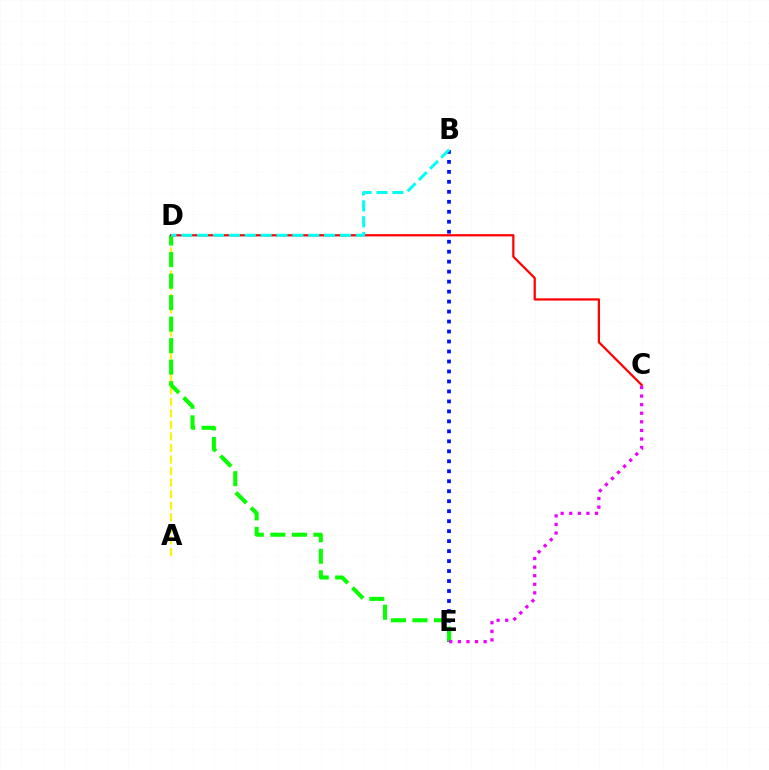{('B', 'E'): [{'color': '#0010ff', 'line_style': 'dotted', 'thickness': 2.71}], ('A', 'D'): [{'color': '#fcf500', 'line_style': 'dashed', 'thickness': 1.57}], ('D', 'E'): [{'color': '#08ff00', 'line_style': 'dashed', 'thickness': 2.92}], ('C', 'D'): [{'color': '#ff0000', 'line_style': 'solid', 'thickness': 1.61}], ('C', 'E'): [{'color': '#ee00ff', 'line_style': 'dotted', 'thickness': 2.33}], ('B', 'D'): [{'color': '#00fff6', 'line_style': 'dashed', 'thickness': 2.16}]}